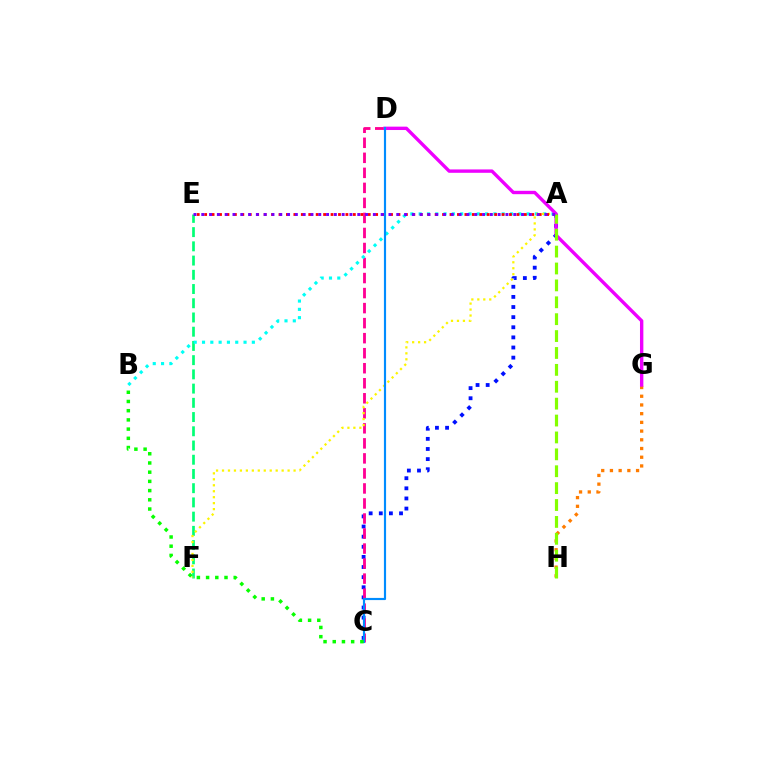{('A', 'C'): [{'color': '#0010ff', 'line_style': 'dotted', 'thickness': 2.75}], ('E', 'F'): [{'color': '#00ff74', 'line_style': 'dashed', 'thickness': 1.93}], ('C', 'D'): [{'color': '#ff0094', 'line_style': 'dashed', 'thickness': 2.04}, {'color': '#008cff', 'line_style': 'solid', 'thickness': 1.56}], ('G', 'H'): [{'color': '#ff7c00', 'line_style': 'dotted', 'thickness': 2.37}], ('A', 'B'): [{'color': '#00fff6', 'line_style': 'dotted', 'thickness': 2.26}], ('A', 'F'): [{'color': '#fcf500', 'line_style': 'dotted', 'thickness': 1.62}], ('A', 'E'): [{'color': '#ff0000', 'line_style': 'dotted', 'thickness': 2.02}, {'color': '#7200ff', 'line_style': 'dotted', 'thickness': 2.12}], ('D', 'G'): [{'color': '#ee00ff', 'line_style': 'solid', 'thickness': 2.43}], ('B', 'C'): [{'color': '#08ff00', 'line_style': 'dotted', 'thickness': 2.5}], ('A', 'H'): [{'color': '#84ff00', 'line_style': 'dashed', 'thickness': 2.3}]}